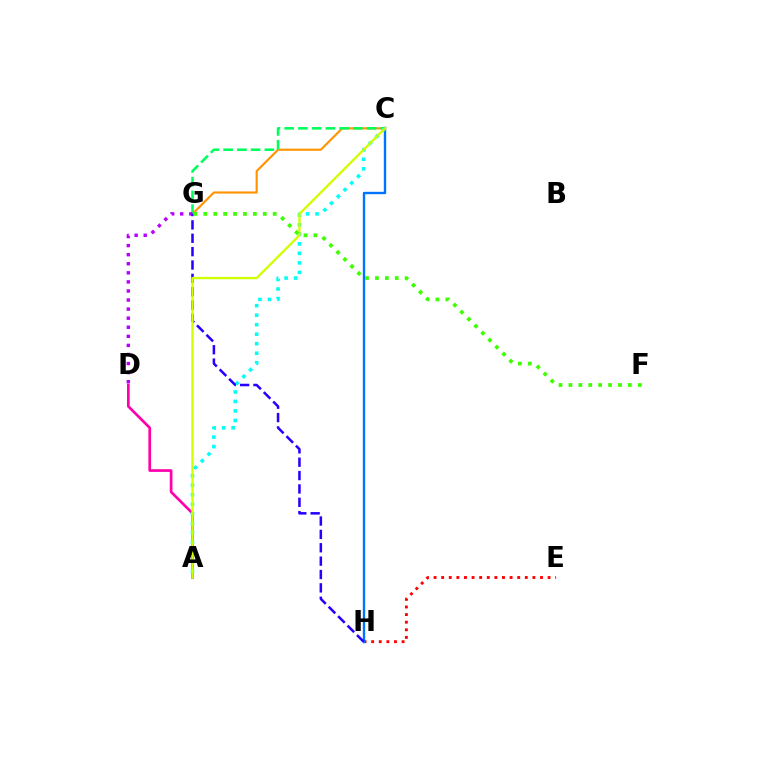{('E', 'H'): [{'color': '#ff0000', 'line_style': 'dotted', 'thickness': 2.07}], ('C', 'G'): [{'color': '#ff9400', 'line_style': 'solid', 'thickness': 1.54}, {'color': '#00ff5c', 'line_style': 'dashed', 'thickness': 1.87}], ('A', 'D'): [{'color': '#ff00ac', 'line_style': 'solid', 'thickness': 1.94}], ('D', 'G'): [{'color': '#b900ff', 'line_style': 'dotted', 'thickness': 2.46}], ('C', 'H'): [{'color': '#0074ff', 'line_style': 'solid', 'thickness': 1.72}], ('A', 'C'): [{'color': '#00fff6', 'line_style': 'dotted', 'thickness': 2.58}, {'color': '#d1ff00', 'line_style': 'solid', 'thickness': 1.68}], ('G', 'H'): [{'color': '#2500ff', 'line_style': 'dashed', 'thickness': 1.82}], ('F', 'G'): [{'color': '#3dff00', 'line_style': 'dotted', 'thickness': 2.69}]}